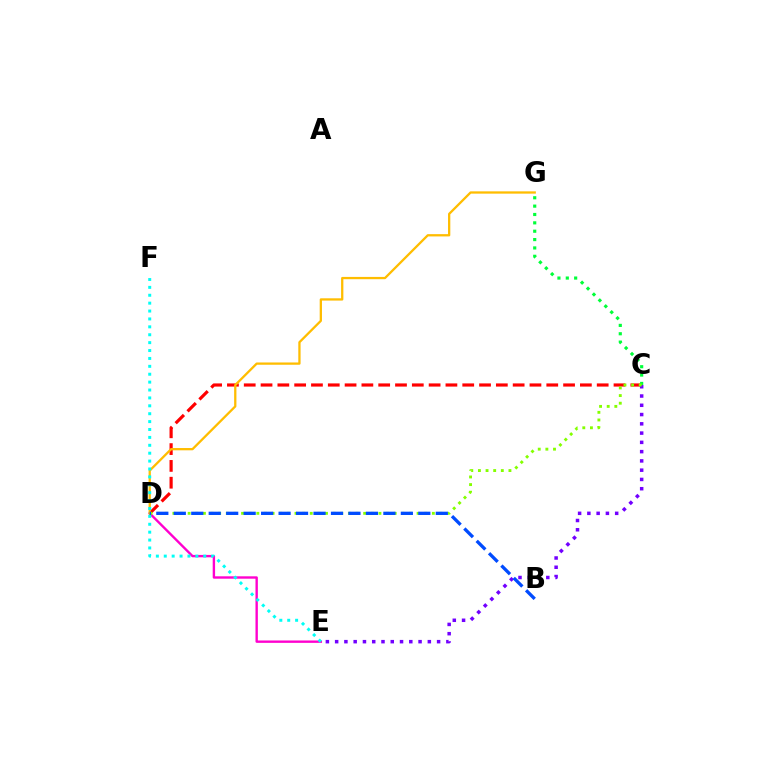{('D', 'E'): [{'color': '#ff00cf', 'line_style': 'solid', 'thickness': 1.71}], ('C', 'D'): [{'color': '#ff0000', 'line_style': 'dashed', 'thickness': 2.28}, {'color': '#84ff00', 'line_style': 'dotted', 'thickness': 2.07}], ('D', 'G'): [{'color': '#ffbd00', 'line_style': 'solid', 'thickness': 1.65}], ('C', 'G'): [{'color': '#00ff39', 'line_style': 'dotted', 'thickness': 2.27}], ('C', 'E'): [{'color': '#7200ff', 'line_style': 'dotted', 'thickness': 2.52}], ('E', 'F'): [{'color': '#00fff6', 'line_style': 'dotted', 'thickness': 2.15}], ('B', 'D'): [{'color': '#004bff', 'line_style': 'dashed', 'thickness': 2.37}]}